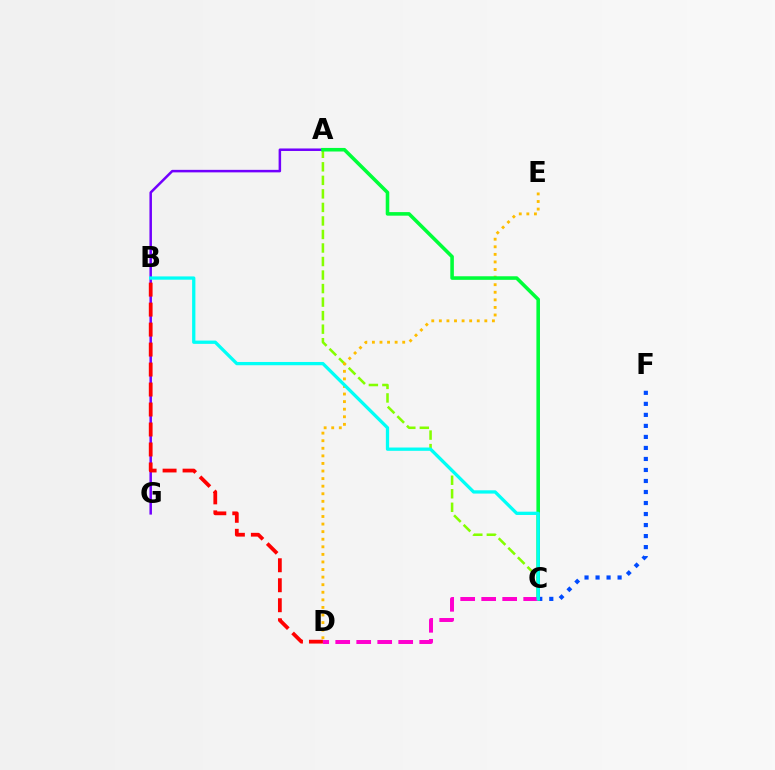{('A', 'C'): [{'color': '#84ff00', 'line_style': 'dashed', 'thickness': 1.84}, {'color': '#00ff39', 'line_style': 'solid', 'thickness': 2.57}], ('C', 'F'): [{'color': '#004bff', 'line_style': 'dotted', 'thickness': 2.99}], ('A', 'G'): [{'color': '#7200ff', 'line_style': 'solid', 'thickness': 1.81}], ('D', 'E'): [{'color': '#ffbd00', 'line_style': 'dotted', 'thickness': 2.06}], ('B', 'D'): [{'color': '#ff0000', 'line_style': 'dashed', 'thickness': 2.71}], ('C', 'D'): [{'color': '#ff00cf', 'line_style': 'dashed', 'thickness': 2.85}], ('B', 'C'): [{'color': '#00fff6', 'line_style': 'solid', 'thickness': 2.36}]}